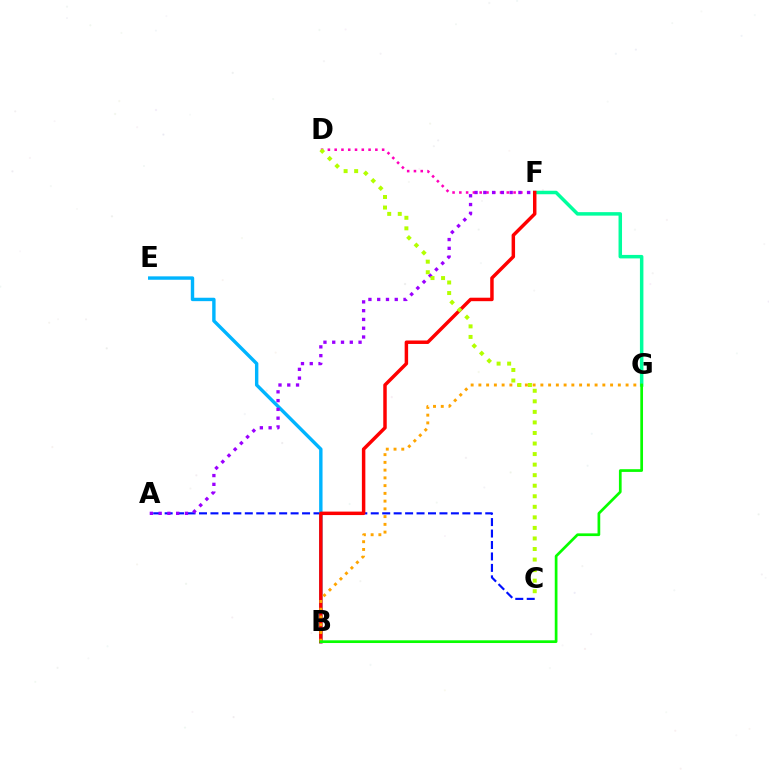{('F', 'G'): [{'color': '#00ff9d', 'line_style': 'solid', 'thickness': 2.51}], ('A', 'C'): [{'color': '#0010ff', 'line_style': 'dashed', 'thickness': 1.56}], ('D', 'F'): [{'color': '#ff00bd', 'line_style': 'dotted', 'thickness': 1.84}], ('B', 'E'): [{'color': '#00b5ff', 'line_style': 'solid', 'thickness': 2.45}], ('B', 'F'): [{'color': '#ff0000', 'line_style': 'solid', 'thickness': 2.5}], ('B', 'G'): [{'color': '#ffa500', 'line_style': 'dotted', 'thickness': 2.11}, {'color': '#08ff00', 'line_style': 'solid', 'thickness': 1.95}], ('A', 'F'): [{'color': '#9b00ff', 'line_style': 'dotted', 'thickness': 2.38}], ('C', 'D'): [{'color': '#b3ff00', 'line_style': 'dotted', 'thickness': 2.87}]}